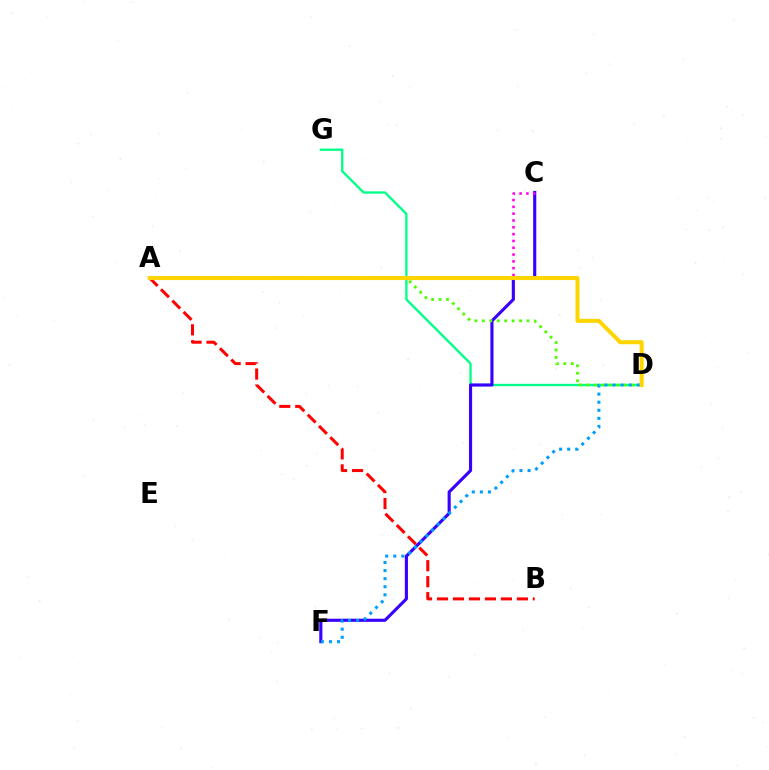{('D', 'G'): [{'color': '#00ff86', 'line_style': 'solid', 'thickness': 1.68}], ('C', 'F'): [{'color': '#3700ff', 'line_style': 'solid', 'thickness': 2.24}], ('A', 'B'): [{'color': '#ff0000', 'line_style': 'dashed', 'thickness': 2.17}], ('A', 'D'): [{'color': '#4fff00', 'line_style': 'dotted', 'thickness': 2.02}, {'color': '#ffd500', 'line_style': 'solid', 'thickness': 2.9}], ('A', 'C'): [{'color': '#ff00ed', 'line_style': 'dotted', 'thickness': 1.85}], ('D', 'F'): [{'color': '#009eff', 'line_style': 'dotted', 'thickness': 2.2}]}